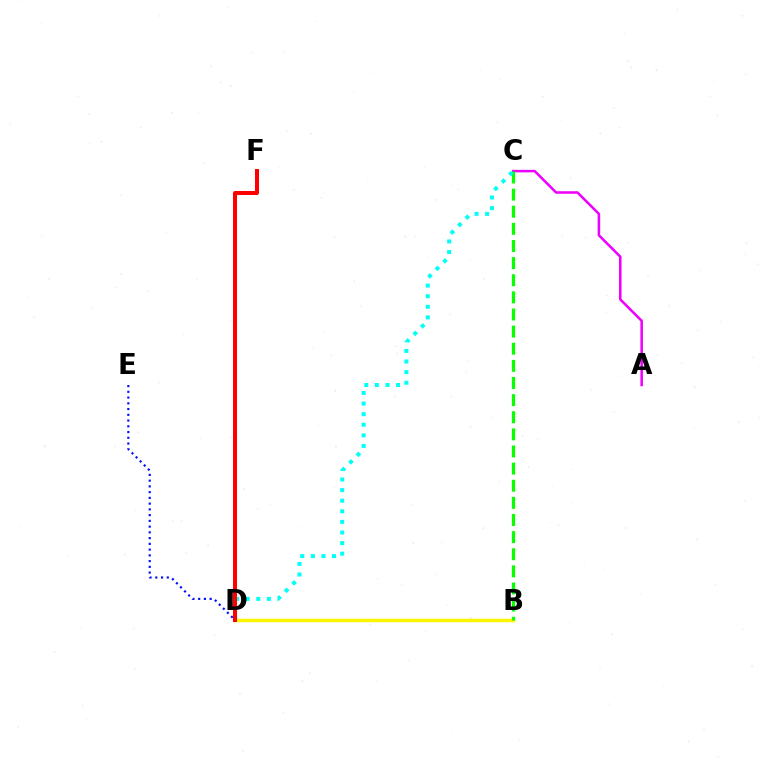{('B', 'D'): [{'color': '#fcf500', 'line_style': 'solid', 'thickness': 2.5}], ('A', 'C'): [{'color': '#ee00ff', 'line_style': 'solid', 'thickness': 1.82}], ('D', 'E'): [{'color': '#0010ff', 'line_style': 'dotted', 'thickness': 1.56}], ('B', 'C'): [{'color': '#08ff00', 'line_style': 'dashed', 'thickness': 2.33}], ('C', 'D'): [{'color': '#00fff6', 'line_style': 'dotted', 'thickness': 2.88}], ('D', 'F'): [{'color': '#ff0000', 'line_style': 'solid', 'thickness': 2.87}]}